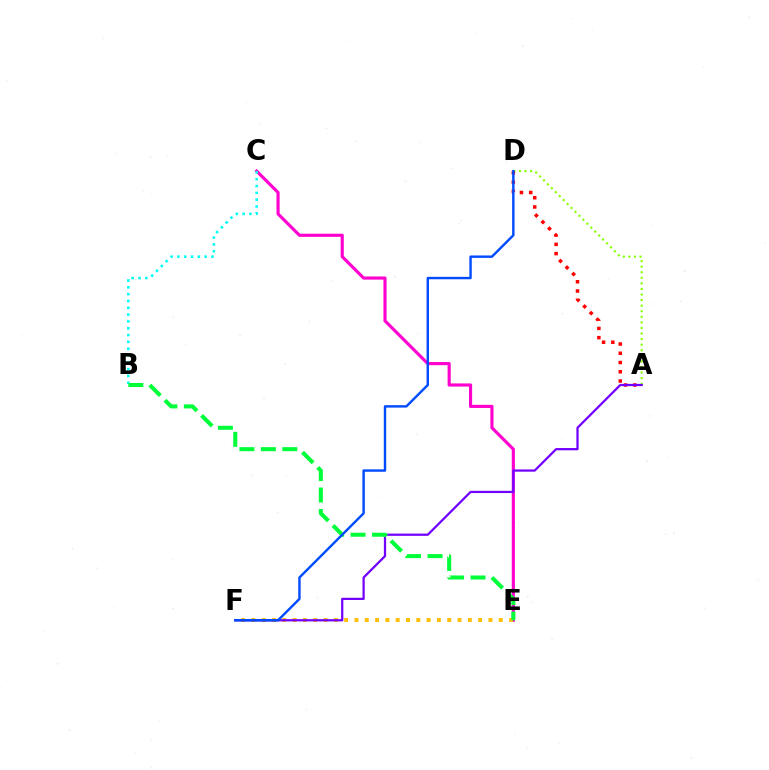{('C', 'E'): [{'color': '#ff00cf', 'line_style': 'solid', 'thickness': 2.26}], ('E', 'F'): [{'color': '#ffbd00', 'line_style': 'dotted', 'thickness': 2.8}], ('A', 'D'): [{'color': '#84ff00', 'line_style': 'dotted', 'thickness': 1.51}, {'color': '#ff0000', 'line_style': 'dotted', 'thickness': 2.51}], ('A', 'F'): [{'color': '#7200ff', 'line_style': 'solid', 'thickness': 1.61}], ('B', 'C'): [{'color': '#00fff6', 'line_style': 'dotted', 'thickness': 1.85}], ('B', 'E'): [{'color': '#00ff39', 'line_style': 'dashed', 'thickness': 2.91}], ('D', 'F'): [{'color': '#004bff', 'line_style': 'solid', 'thickness': 1.74}]}